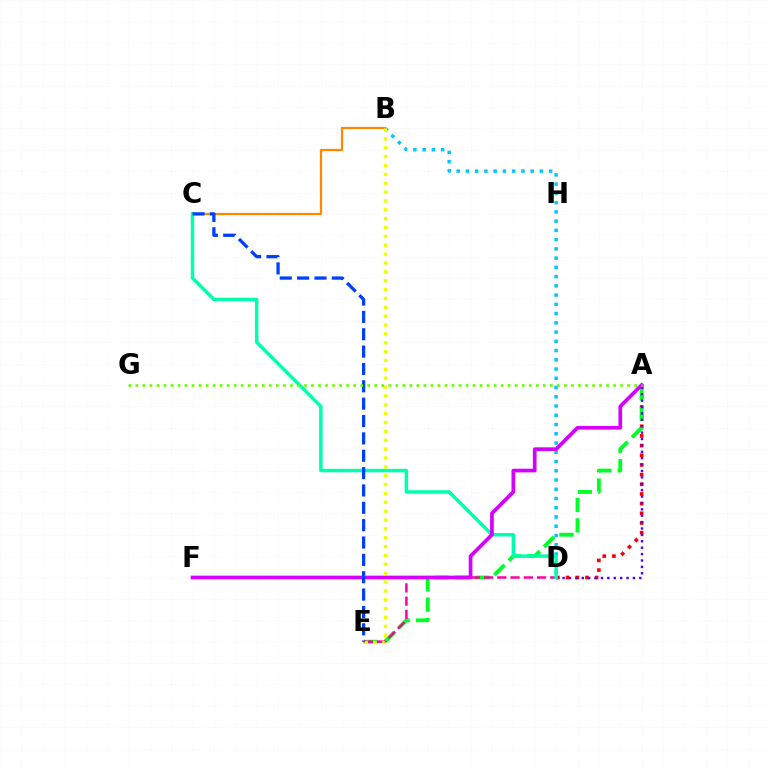{('A', 'D'): [{'color': '#ff0000', 'line_style': 'dotted', 'thickness': 2.63}, {'color': '#4f00ff', 'line_style': 'dotted', 'thickness': 1.74}], ('B', 'D'): [{'color': '#00c7ff', 'line_style': 'dotted', 'thickness': 2.51}], ('A', 'E'): [{'color': '#00ff27', 'line_style': 'dashed', 'thickness': 2.77}], ('B', 'C'): [{'color': '#ff8800', 'line_style': 'solid', 'thickness': 1.62}], ('D', 'E'): [{'color': '#ff00a0', 'line_style': 'dashed', 'thickness': 1.8}], ('C', 'D'): [{'color': '#00ffaf', 'line_style': 'solid', 'thickness': 2.5}], ('A', 'F'): [{'color': '#d600ff', 'line_style': 'solid', 'thickness': 2.66}], ('B', 'E'): [{'color': '#eeff00', 'line_style': 'dotted', 'thickness': 2.41}], ('C', 'E'): [{'color': '#003fff', 'line_style': 'dashed', 'thickness': 2.36}], ('A', 'G'): [{'color': '#66ff00', 'line_style': 'dotted', 'thickness': 1.91}]}